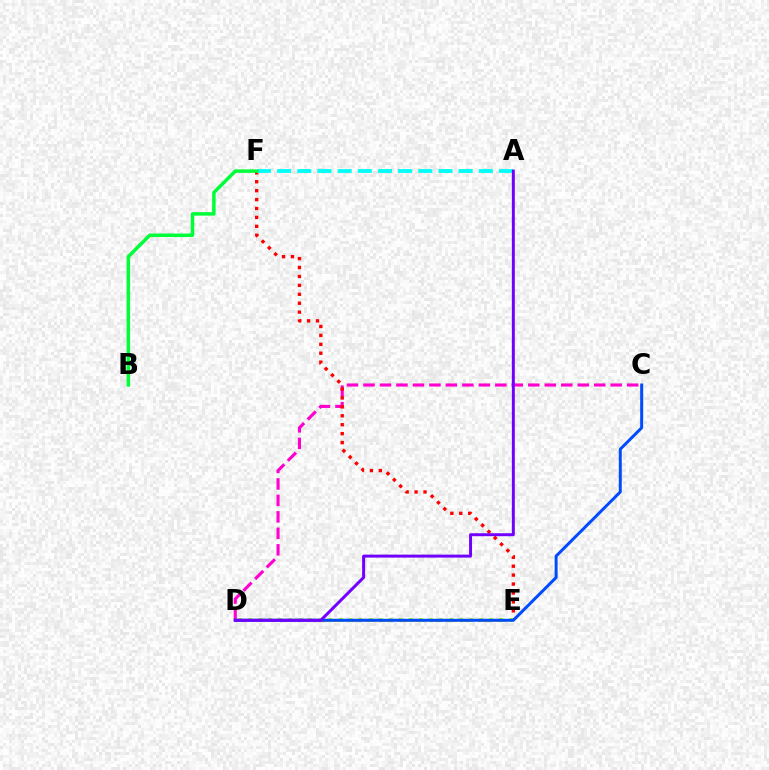{('C', 'D'): [{'color': '#ff00cf', 'line_style': 'dashed', 'thickness': 2.24}, {'color': '#004bff', 'line_style': 'solid', 'thickness': 2.15}], ('D', 'E'): [{'color': '#ffbd00', 'line_style': 'dashed', 'thickness': 2.2}, {'color': '#84ff00', 'line_style': 'dotted', 'thickness': 2.73}], ('E', 'F'): [{'color': '#ff0000', 'line_style': 'dotted', 'thickness': 2.43}], ('A', 'F'): [{'color': '#00fff6', 'line_style': 'dashed', 'thickness': 2.74}], ('A', 'D'): [{'color': '#7200ff', 'line_style': 'solid', 'thickness': 2.14}], ('B', 'F'): [{'color': '#00ff39', 'line_style': 'solid', 'thickness': 2.52}]}